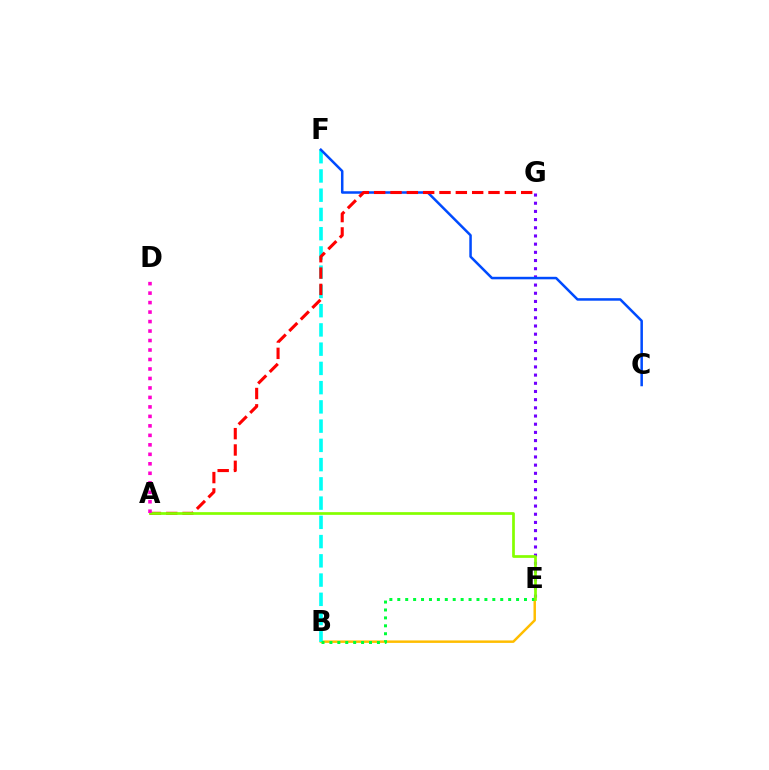{('B', 'E'): [{'color': '#ffbd00', 'line_style': 'solid', 'thickness': 1.78}, {'color': '#00ff39', 'line_style': 'dotted', 'thickness': 2.15}], ('B', 'F'): [{'color': '#00fff6', 'line_style': 'dashed', 'thickness': 2.61}], ('E', 'G'): [{'color': '#7200ff', 'line_style': 'dotted', 'thickness': 2.22}], ('C', 'F'): [{'color': '#004bff', 'line_style': 'solid', 'thickness': 1.81}], ('A', 'G'): [{'color': '#ff0000', 'line_style': 'dashed', 'thickness': 2.22}], ('A', 'E'): [{'color': '#84ff00', 'line_style': 'solid', 'thickness': 1.96}], ('A', 'D'): [{'color': '#ff00cf', 'line_style': 'dotted', 'thickness': 2.58}]}